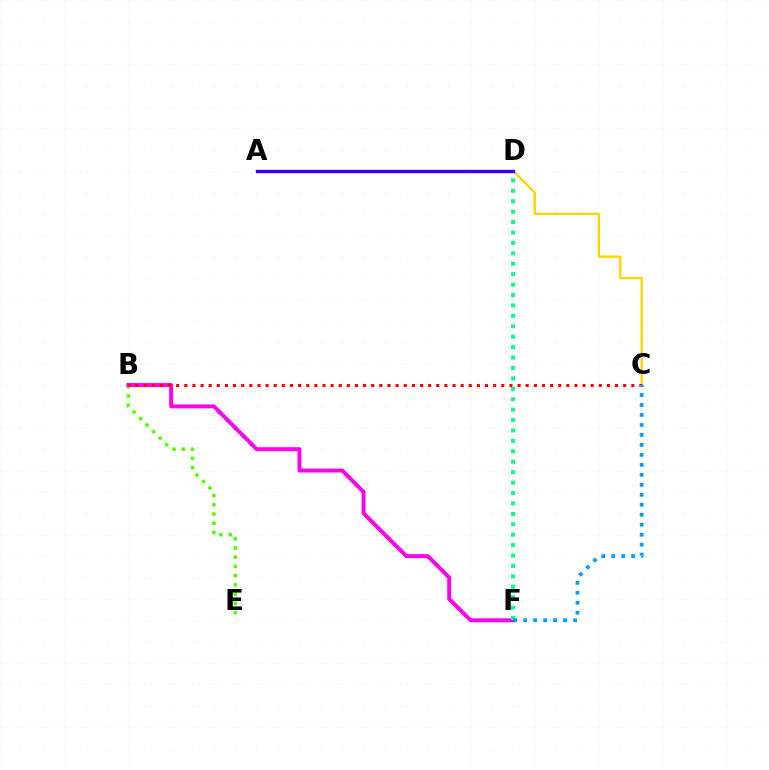{('B', 'E'): [{'color': '#4fff00', 'line_style': 'dotted', 'thickness': 2.51}], ('C', 'D'): [{'color': '#ffd500', 'line_style': 'solid', 'thickness': 1.7}], ('B', 'F'): [{'color': '#ff00ed', 'line_style': 'solid', 'thickness': 2.83}], ('D', 'F'): [{'color': '#00ff86', 'line_style': 'dotted', 'thickness': 2.83}], ('B', 'C'): [{'color': '#ff0000', 'line_style': 'dotted', 'thickness': 2.21}], ('C', 'F'): [{'color': '#009eff', 'line_style': 'dotted', 'thickness': 2.71}], ('A', 'D'): [{'color': '#3700ff', 'line_style': 'solid', 'thickness': 2.43}]}